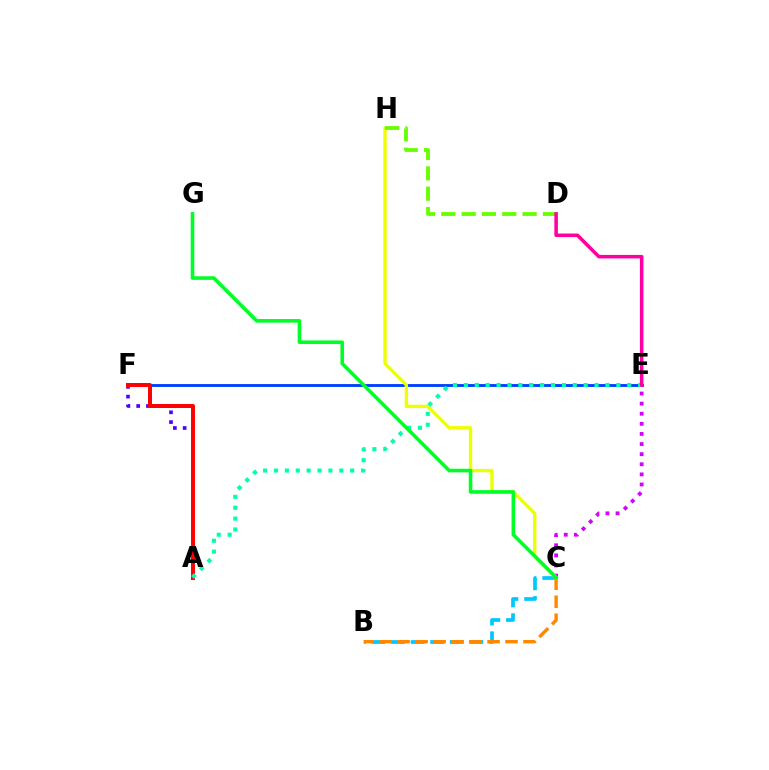{('A', 'F'): [{'color': '#4f00ff', 'line_style': 'dotted', 'thickness': 2.66}, {'color': '#ff0000', 'line_style': 'solid', 'thickness': 2.86}], ('B', 'C'): [{'color': '#00c7ff', 'line_style': 'dashed', 'thickness': 2.66}, {'color': '#ff8800', 'line_style': 'dashed', 'thickness': 2.44}], ('E', 'F'): [{'color': '#003fff', 'line_style': 'solid', 'thickness': 2.06}], ('C', 'E'): [{'color': '#d600ff', 'line_style': 'dotted', 'thickness': 2.75}], ('C', 'H'): [{'color': '#eeff00', 'line_style': 'solid', 'thickness': 2.42}], ('D', 'H'): [{'color': '#66ff00', 'line_style': 'dashed', 'thickness': 2.76}], ('A', 'E'): [{'color': '#00ffaf', 'line_style': 'dotted', 'thickness': 2.96}], ('C', 'G'): [{'color': '#00ff27', 'line_style': 'solid', 'thickness': 2.59}], ('D', 'E'): [{'color': '#ff00a0', 'line_style': 'solid', 'thickness': 2.53}]}